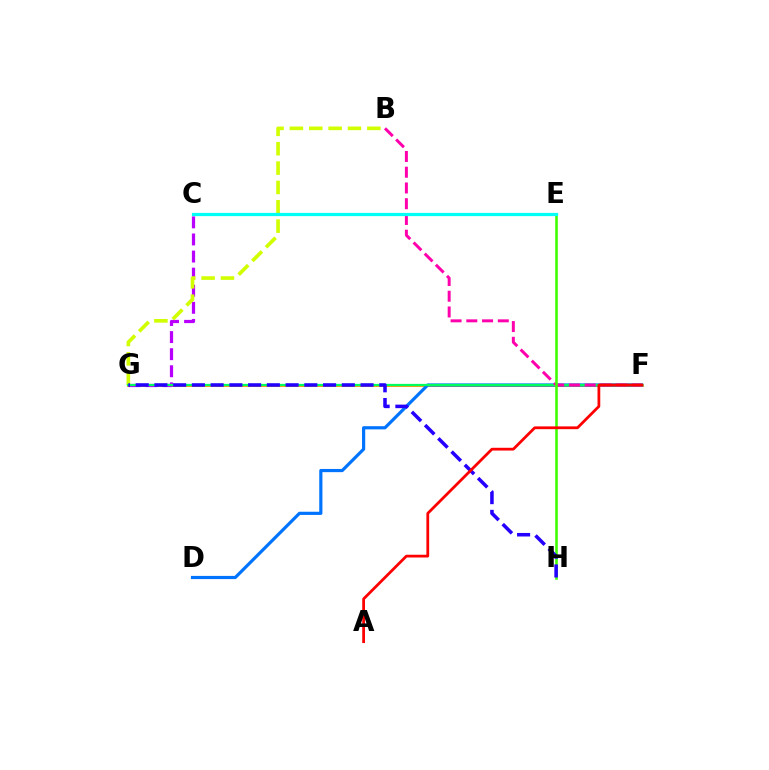{('F', 'G'): [{'color': '#ff9400', 'line_style': 'solid', 'thickness': 2.05}, {'color': '#00ff5c', 'line_style': 'solid', 'thickness': 1.62}], ('C', 'G'): [{'color': '#b900ff', 'line_style': 'dashed', 'thickness': 2.32}], ('B', 'G'): [{'color': '#d1ff00', 'line_style': 'dashed', 'thickness': 2.63}], ('D', 'F'): [{'color': '#0074ff', 'line_style': 'solid', 'thickness': 2.29}], ('B', 'F'): [{'color': '#ff00ac', 'line_style': 'dashed', 'thickness': 2.14}], ('E', 'H'): [{'color': '#3dff00', 'line_style': 'solid', 'thickness': 1.85}], ('G', 'H'): [{'color': '#2500ff', 'line_style': 'dashed', 'thickness': 2.55}], ('A', 'F'): [{'color': '#ff0000', 'line_style': 'solid', 'thickness': 1.99}], ('C', 'E'): [{'color': '#00fff6', 'line_style': 'solid', 'thickness': 2.32}]}